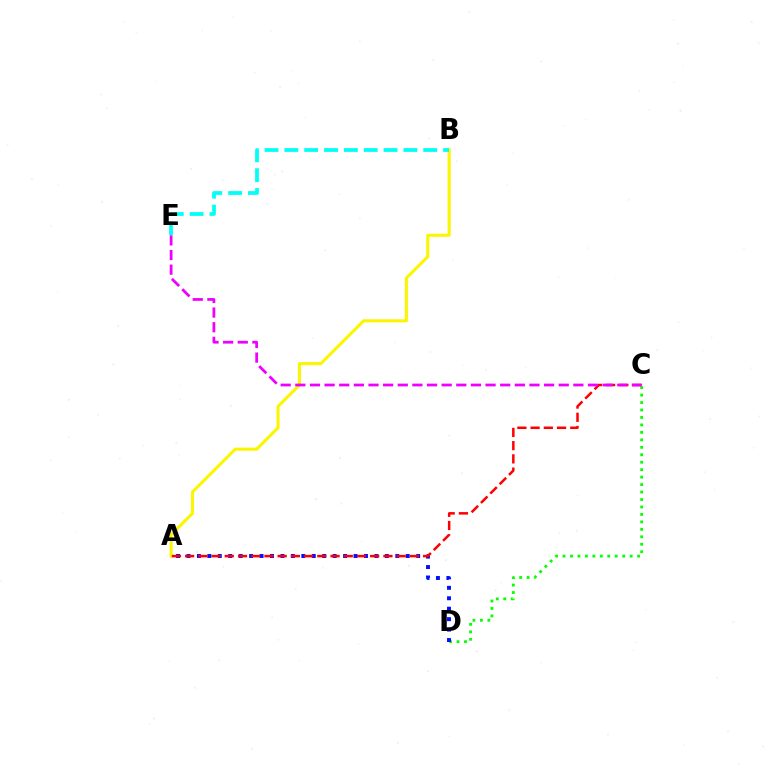{('C', 'D'): [{'color': '#08ff00', 'line_style': 'dotted', 'thickness': 2.03}], ('A', 'B'): [{'color': '#fcf500', 'line_style': 'solid', 'thickness': 2.21}], ('A', 'D'): [{'color': '#0010ff', 'line_style': 'dotted', 'thickness': 2.84}], ('A', 'C'): [{'color': '#ff0000', 'line_style': 'dashed', 'thickness': 1.8}], ('B', 'E'): [{'color': '#00fff6', 'line_style': 'dashed', 'thickness': 2.7}], ('C', 'E'): [{'color': '#ee00ff', 'line_style': 'dashed', 'thickness': 1.99}]}